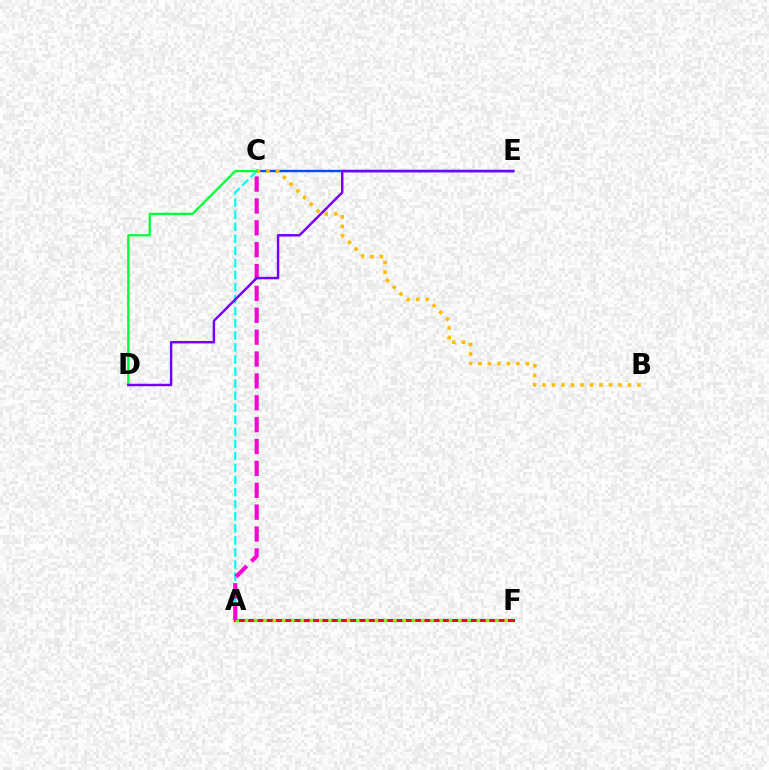{('A', 'F'): [{'color': '#ff0000', 'line_style': 'solid', 'thickness': 2.2}, {'color': '#84ff00', 'line_style': 'dotted', 'thickness': 2.52}], ('A', 'C'): [{'color': '#00fff6', 'line_style': 'dashed', 'thickness': 1.64}, {'color': '#ff00cf', 'line_style': 'dashed', 'thickness': 2.97}], ('C', 'E'): [{'color': '#004bff', 'line_style': 'solid', 'thickness': 1.74}], ('B', 'C'): [{'color': '#ffbd00', 'line_style': 'dotted', 'thickness': 2.58}], ('C', 'D'): [{'color': '#00ff39', 'line_style': 'solid', 'thickness': 1.65}], ('D', 'E'): [{'color': '#7200ff', 'line_style': 'solid', 'thickness': 1.76}]}